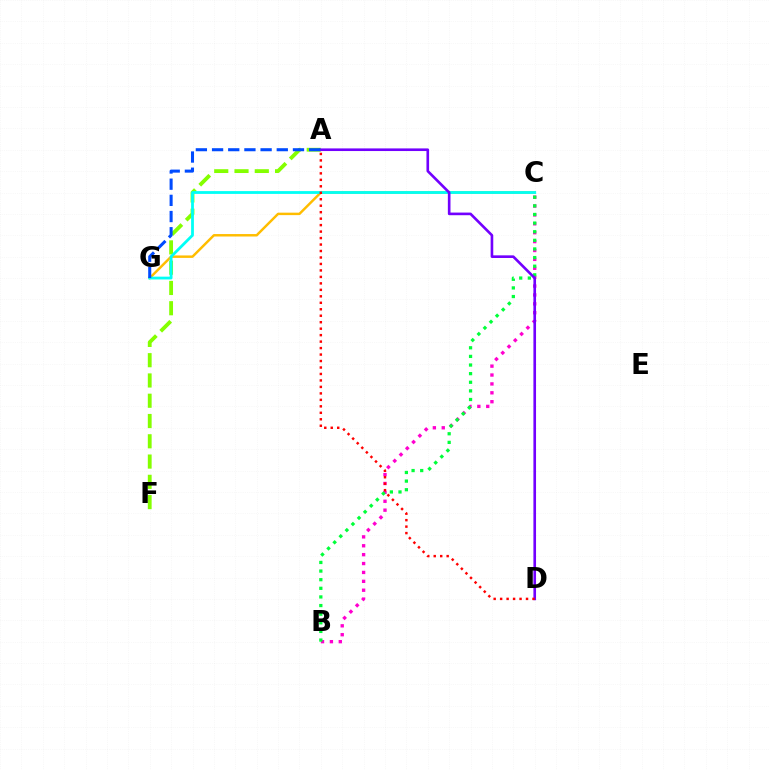{('C', 'G'): [{'color': '#ffbd00', 'line_style': 'solid', 'thickness': 1.77}, {'color': '#00fff6', 'line_style': 'solid', 'thickness': 2.01}], ('B', 'C'): [{'color': '#ff00cf', 'line_style': 'dotted', 'thickness': 2.42}, {'color': '#00ff39', 'line_style': 'dotted', 'thickness': 2.34}], ('A', 'F'): [{'color': '#84ff00', 'line_style': 'dashed', 'thickness': 2.75}], ('A', 'D'): [{'color': '#7200ff', 'line_style': 'solid', 'thickness': 1.9}, {'color': '#ff0000', 'line_style': 'dotted', 'thickness': 1.76}], ('A', 'G'): [{'color': '#004bff', 'line_style': 'dashed', 'thickness': 2.2}]}